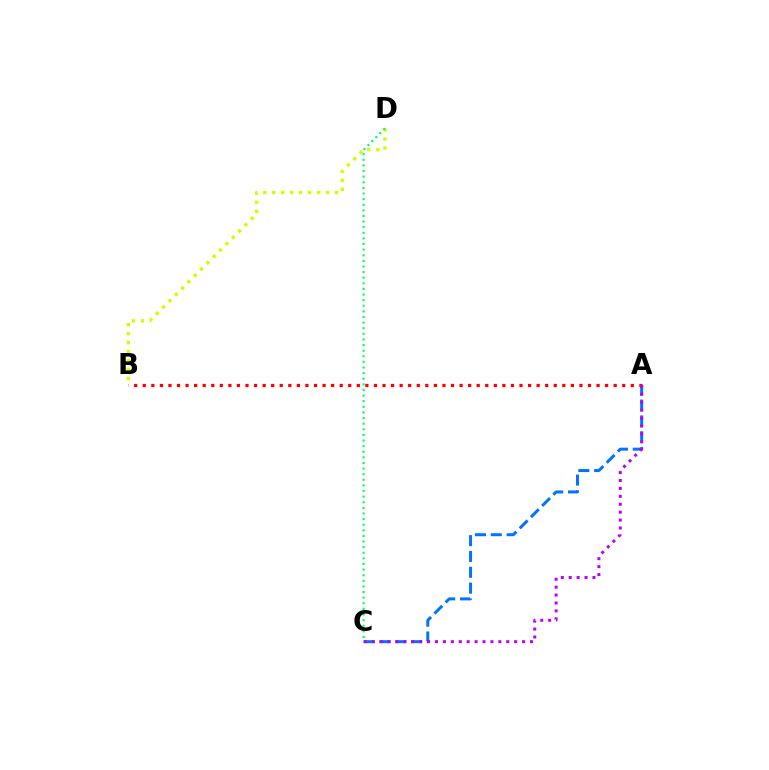{('A', 'C'): [{'color': '#0074ff', 'line_style': 'dashed', 'thickness': 2.15}, {'color': '#b900ff', 'line_style': 'dotted', 'thickness': 2.15}], ('B', 'D'): [{'color': '#d1ff00', 'line_style': 'dotted', 'thickness': 2.43}], ('A', 'B'): [{'color': '#ff0000', 'line_style': 'dotted', 'thickness': 2.33}], ('C', 'D'): [{'color': '#00ff5c', 'line_style': 'dotted', 'thickness': 1.53}]}